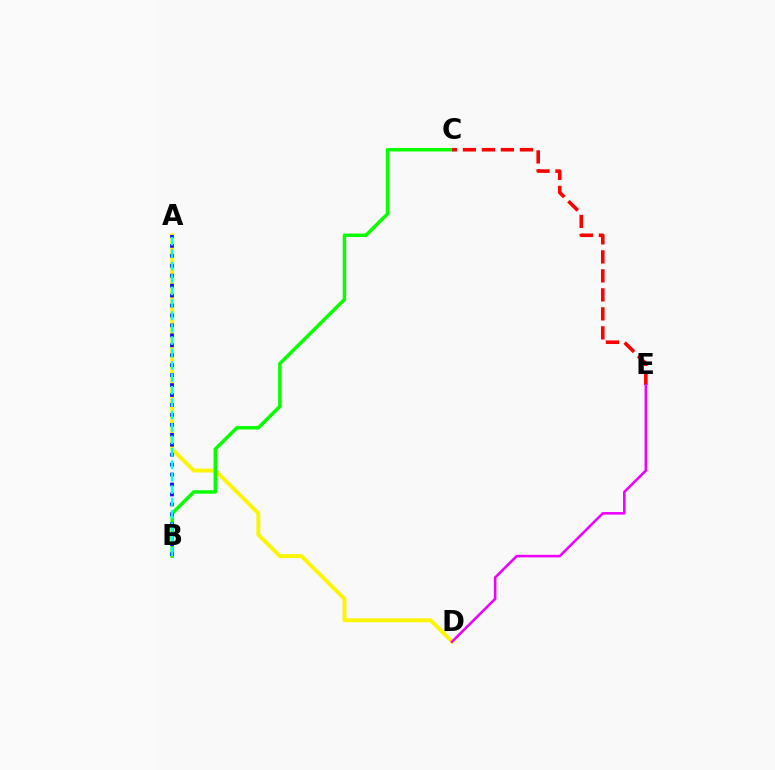{('A', 'D'): [{'color': '#fcf500', 'line_style': 'solid', 'thickness': 2.8}], ('B', 'C'): [{'color': '#08ff00', 'line_style': 'solid', 'thickness': 2.5}], ('C', 'E'): [{'color': '#ff0000', 'line_style': 'dashed', 'thickness': 2.58}], ('A', 'B'): [{'color': '#0010ff', 'line_style': 'dotted', 'thickness': 2.7}, {'color': '#00fff6', 'line_style': 'dashed', 'thickness': 1.69}], ('D', 'E'): [{'color': '#ee00ff', 'line_style': 'solid', 'thickness': 1.84}]}